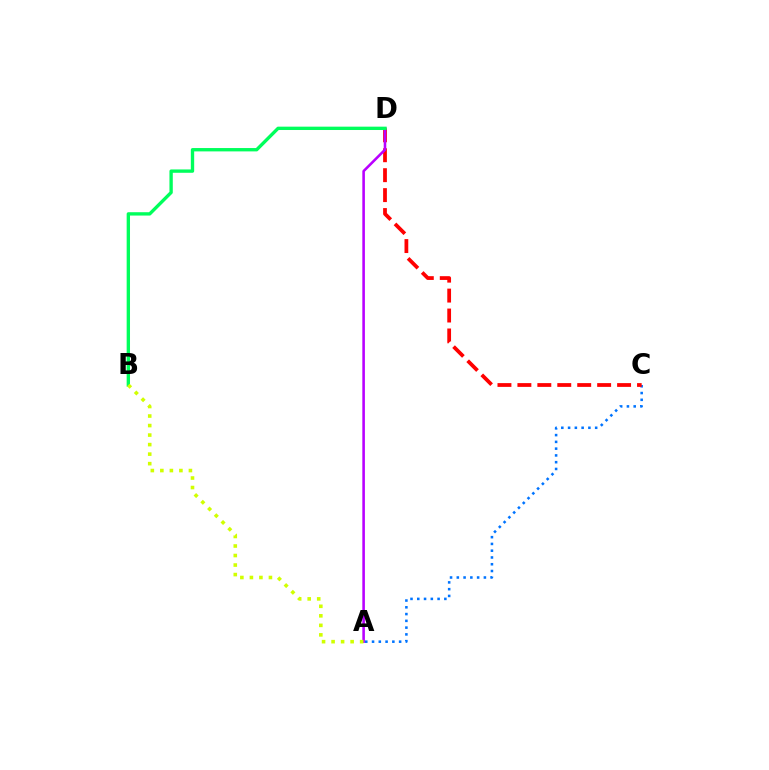{('A', 'C'): [{'color': '#0074ff', 'line_style': 'dotted', 'thickness': 1.84}], ('C', 'D'): [{'color': '#ff0000', 'line_style': 'dashed', 'thickness': 2.71}], ('A', 'D'): [{'color': '#b900ff', 'line_style': 'solid', 'thickness': 1.86}], ('B', 'D'): [{'color': '#00ff5c', 'line_style': 'solid', 'thickness': 2.41}], ('A', 'B'): [{'color': '#d1ff00', 'line_style': 'dotted', 'thickness': 2.59}]}